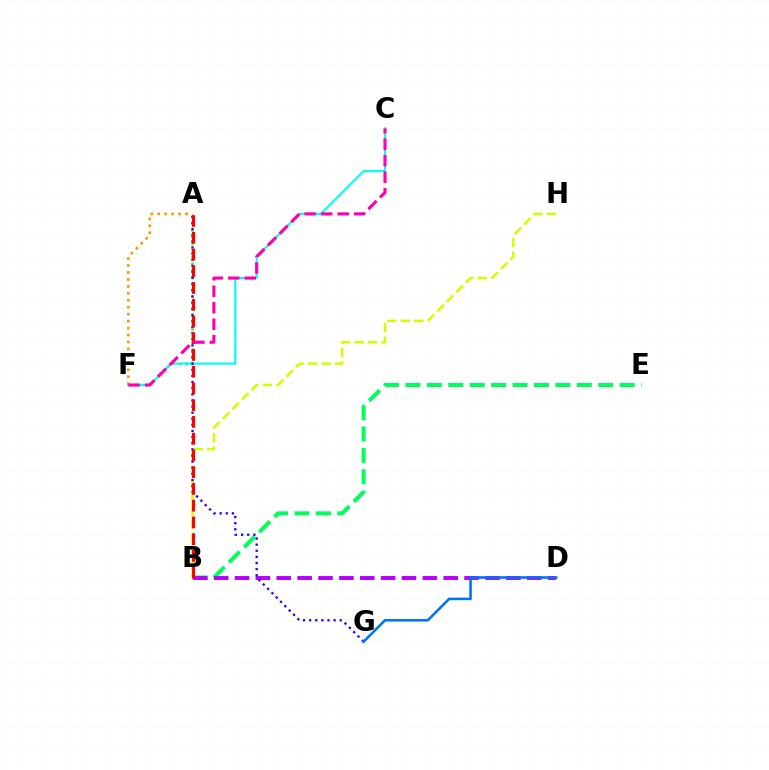{('B', 'H'): [{'color': '#d1ff00', 'line_style': 'dashed', 'thickness': 1.84}], ('B', 'E'): [{'color': '#00ff5c', 'line_style': 'dashed', 'thickness': 2.91}], ('A', 'F'): [{'color': '#3dff00', 'line_style': 'dotted', 'thickness': 1.8}, {'color': '#ff9400', 'line_style': 'dotted', 'thickness': 1.89}], ('B', 'D'): [{'color': '#b900ff', 'line_style': 'dashed', 'thickness': 2.84}], ('C', 'F'): [{'color': '#00fff6', 'line_style': 'solid', 'thickness': 1.5}, {'color': '#ff00ac', 'line_style': 'dashed', 'thickness': 2.24}], ('A', 'G'): [{'color': '#2500ff', 'line_style': 'dotted', 'thickness': 1.66}], ('A', 'B'): [{'color': '#ff0000', 'line_style': 'dashed', 'thickness': 2.27}], ('D', 'G'): [{'color': '#0074ff', 'line_style': 'solid', 'thickness': 1.87}]}